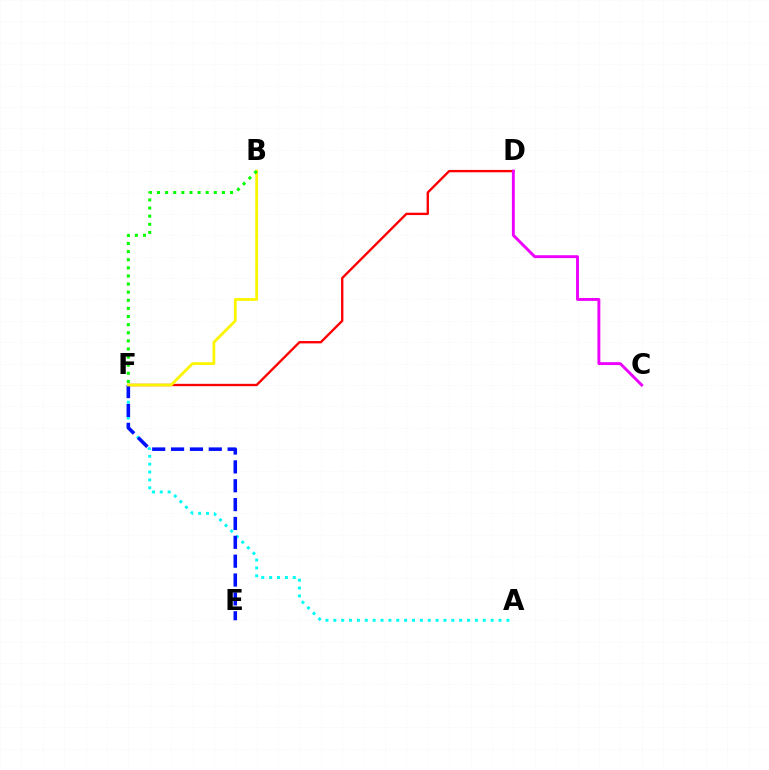{('D', 'F'): [{'color': '#ff0000', 'line_style': 'solid', 'thickness': 1.7}], ('A', 'F'): [{'color': '#00fff6', 'line_style': 'dotted', 'thickness': 2.14}], ('E', 'F'): [{'color': '#0010ff', 'line_style': 'dashed', 'thickness': 2.56}], ('C', 'D'): [{'color': '#ee00ff', 'line_style': 'solid', 'thickness': 2.09}], ('B', 'F'): [{'color': '#fcf500', 'line_style': 'solid', 'thickness': 2.0}, {'color': '#08ff00', 'line_style': 'dotted', 'thickness': 2.2}]}